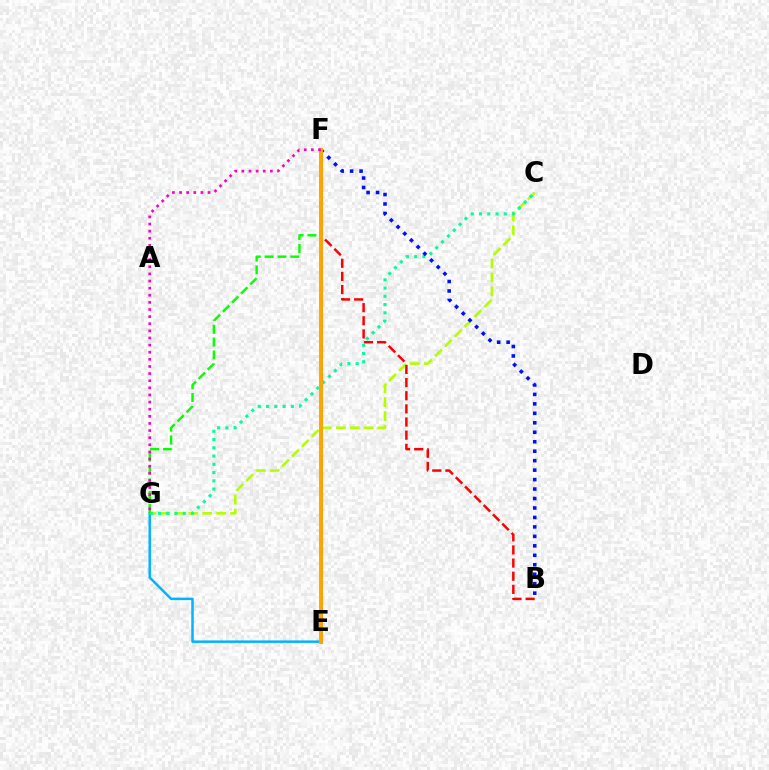{('C', 'G'): [{'color': '#b3ff00', 'line_style': 'dashed', 'thickness': 1.9}, {'color': '#00ff9d', 'line_style': 'dotted', 'thickness': 2.24}], ('E', 'F'): [{'color': '#9b00ff', 'line_style': 'solid', 'thickness': 2.1}, {'color': '#ffa500', 'line_style': 'solid', 'thickness': 2.83}], ('B', 'F'): [{'color': '#ff0000', 'line_style': 'dashed', 'thickness': 1.79}, {'color': '#0010ff', 'line_style': 'dotted', 'thickness': 2.57}], ('E', 'G'): [{'color': '#00b5ff', 'line_style': 'solid', 'thickness': 1.8}], ('F', 'G'): [{'color': '#08ff00', 'line_style': 'dashed', 'thickness': 1.75}, {'color': '#ff00bd', 'line_style': 'dotted', 'thickness': 1.93}]}